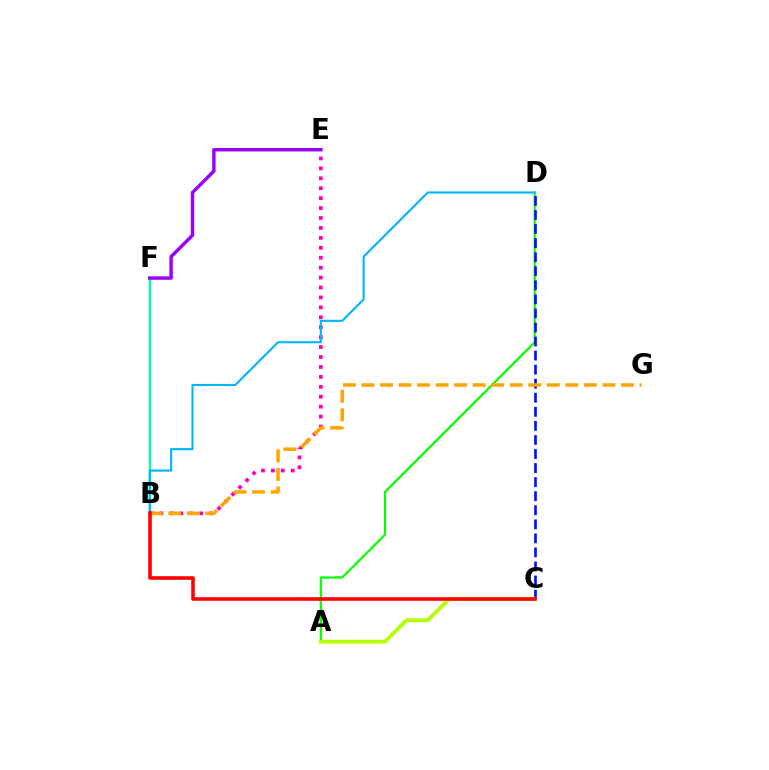{('A', 'D'): [{'color': '#08ff00', 'line_style': 'solid', 'thickness': 1.6}], ('B', 'E'): [{'color': '#ff00bd', 'line_style': 'dotted', 'thickness': 2.7}], ('C', 'D'): [{'color': '#0010ff', 'line_style': 'dashed', 'thickness': 1.91}], ('B', 'F'): [{'color': '#00ff9d', 'line_style': 'solid', 'thickness': 1.69}], ('B', 'G'): [{'color': '#ffa500', 'line_style': 'dashed', 'thickness': 2.52}], ('B', 'D'): [{'color': '#00b5ff', 'line_style': 'solid', 'thickness': 1.53}], ('A', 'C'): [{'color': '#b3ff00', 'line_style': 'solid', 'thickness': 2.74}], ('E', 'F'): [{'color': '#9b00ff', 'line_style': 'solid', 'thickness': 2.46}], ('B', 'C'): [{'color': '#ff0000', 'line_style': 'solid', 'thickness': 2.57}]}